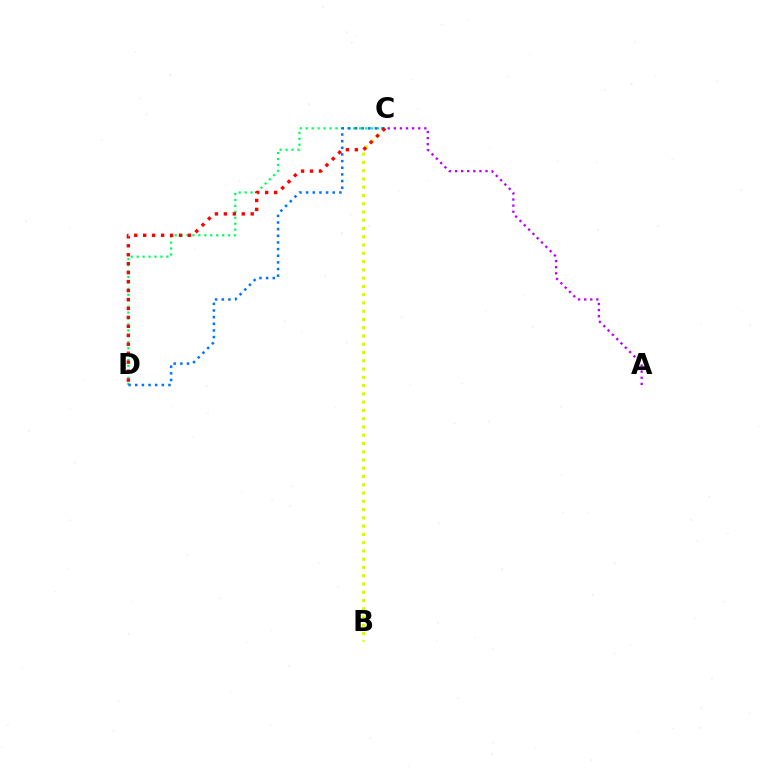{('C', 'D'): [{'color': '#00ff5c', 'line_style': 'dotted', 'thickness': 1.61}, {'color': '#0074ff', 'line_style': 'dotted', 'thickness': 1.81}, {'color': '#ff0000', 'line_style': 'dotted', 'thickness': 2.43}], ('B', 'C'): [{'color': '#d1ff00', 'line_style': 'dotted', 'thickness': 2.25}], ('A', 'C'): [{'color': '#b900ff', 'line_style': 'dotted', 'thickness': 1.66}]}